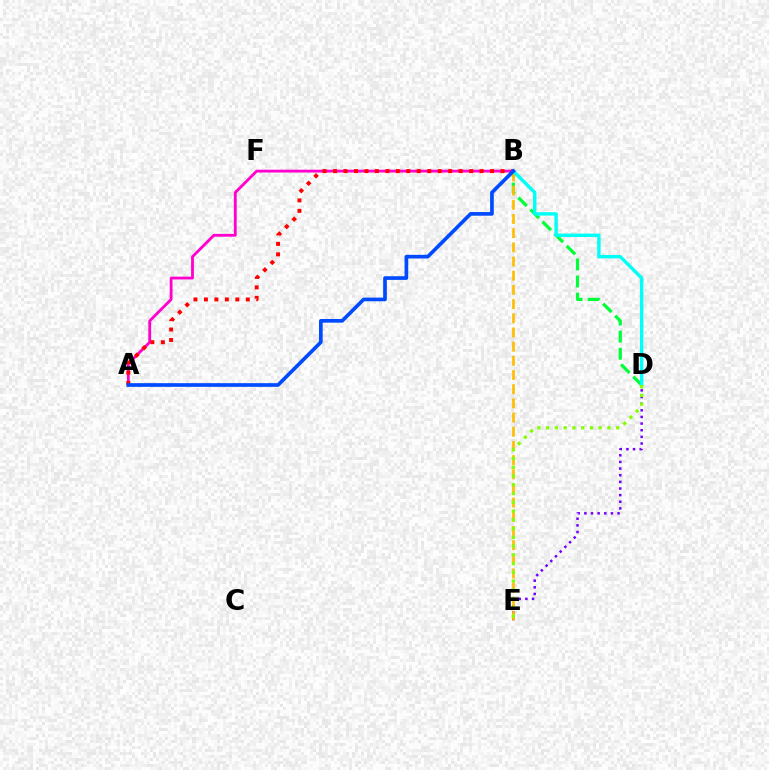{('D', 'E'): [{'color': '#7200ff', 'line_style': 'dotted', 'thickness': 1.8}, {'color': '#84ff00', 'line_style': 'dotted', 'thickness': 2.38}], ('A', 'B'): [{'color': '#ff00cf', 'line_style': 'solid', 'thickness': 2.03}, {'color': '#ff0000', 'line_style': 'dotted', 'thickness': 2.84}, {'color': '#004bff', 'line_style': 'solid', 'thickness': 2.65}], ('B', 'D'): [{'color': '#00ff39', 'line_style': 'dashed', 'thickness': 2.32}, {'color': '#00fff6', 'line_style': 'solid', 'thickness': 2.46}], ('B', 'E'): [{'color': '#ffbd00', 'line_style': 'dashed', 'thickness': 1.93}]}